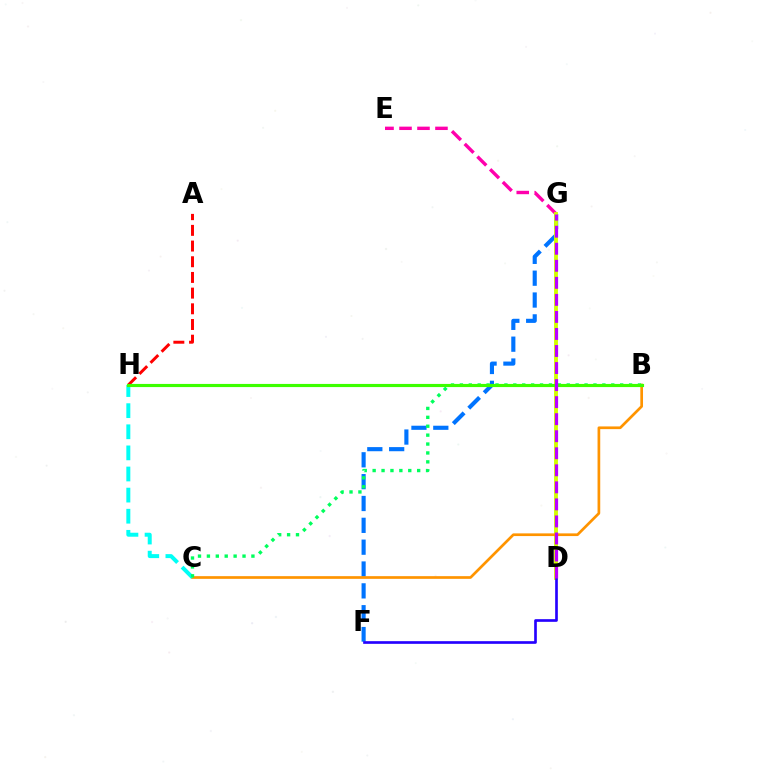{('E', 'G'): [{'color': '#ff00ac', 'line_style': 'dashed', 'thickness': 2.44}], ('F', 'G'): [{'color': '#0074ff', 'line_style': 'dashed', 'thickness': 2.97}], ('D', 'G'): [{'color': '#d1ff00', 'line_style': 'solid', 'thickness': 2.77}, {'color': '#b900ff', 'line_style': 'dashed', 'thickness': 2.32}], ('B', 'C'): [{'color': '#ff9400', 'line_style': 'solid', 'thickness': 1.94}, {'color': '#00ff5c', 'line_style': 'dotted', 'thickness': 2.42}], ('D', 'F'): [{'color': '#2500ff', 'line_style': 'solid', 'thickness': 1.92}], ('C', 'H'): [{'color': '#00fff6', 'line_style': 'dashed', 'thickness': 2.87}], ('A', 'H'): [{'color': '#ff0000', 'line_style': 'dashed', 'thickness': 2.13}], ('B', 'H'): [{'color': '#3dff00', 'line_style': 'solid', 'thickness': 2.27}]}